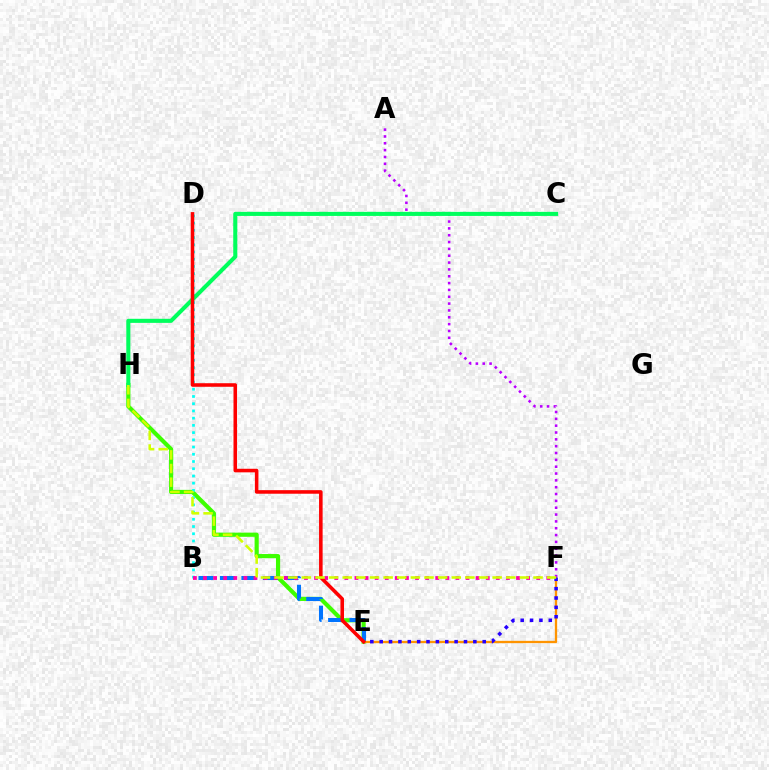{('A', 'F'): [{'color': '#b900ff', 'line_style': 'dotted', 'thickness': 1.86}], ('E', 'H'): [{'color': '#3dff00', 'line_style': 'solid', 'thickness': 3.0}], ('B', 'E'): [{'color': '#0074ff', 'line_style': 'dashed', 'thickness': 2.91}], ('E', 'F'): [{'color': '#ff9400', 'line_style': 'solid', 'thickness': 1.66}, {'color': '#2500ff', 'line_style': 'dotted', 'thickness': 2.54}], ('B', 'D'): [{'color': '#00fff6', 'line_style': 'dotted', 'thickness': 1.96}], ('B', 'F'): [{'color': '#ff00ac', 'line_style': 'dotted', 'thickness': 2.74}], ('C', 'H'): [{'color': '#00ff5c', 'line_style': 'solid', 'thickness': 2.93}], ('D', 'E'): [{'color': '#ff0000', 'line_style': 'solid', 'thickness': 2.57}], ('F', 'H'): [{'color': '#d1ff00', 'line_style': 'dashed', 'thickness': 1.85}]}